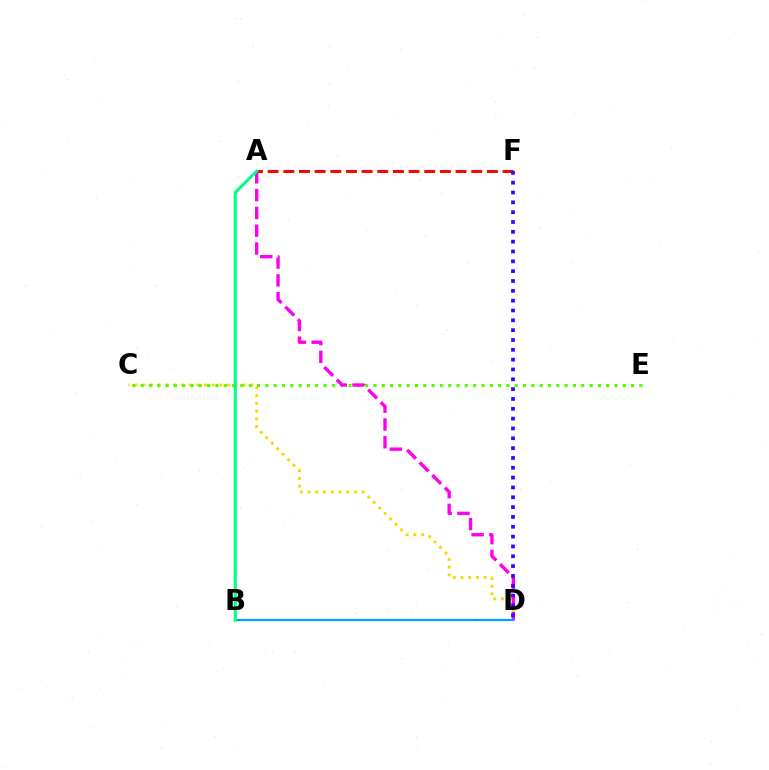{('C', 'D'): [{'color': '#ffd500', 'line_style': 'dotted', 'thickness': 2.1}], ('C', 'E'): [{'color': '#4fff00', 'line_style': 'dotted', 'thickness': 2.26}], ('A', 'D'): [{'color': '#ff00ed', 'line_style': 'dashed', 'thickness': 2.42}], ('A', 'F'): [{'color': '#ff0000', 'line_style': 'dashed', 'thickness': 2.13}], ('D', 'F'): [{'color': '#3700ff', 'line_style': 'dotted', 'thickness': 2.67}], ('B', 'D'): [{'color': '#009eff', 'line_style': 'solid', 'thickness': 1.57}], ('A', 'B'): [{'color': '#00ff86', 'line_style': 'solid', 'thickness': 2.22}]}